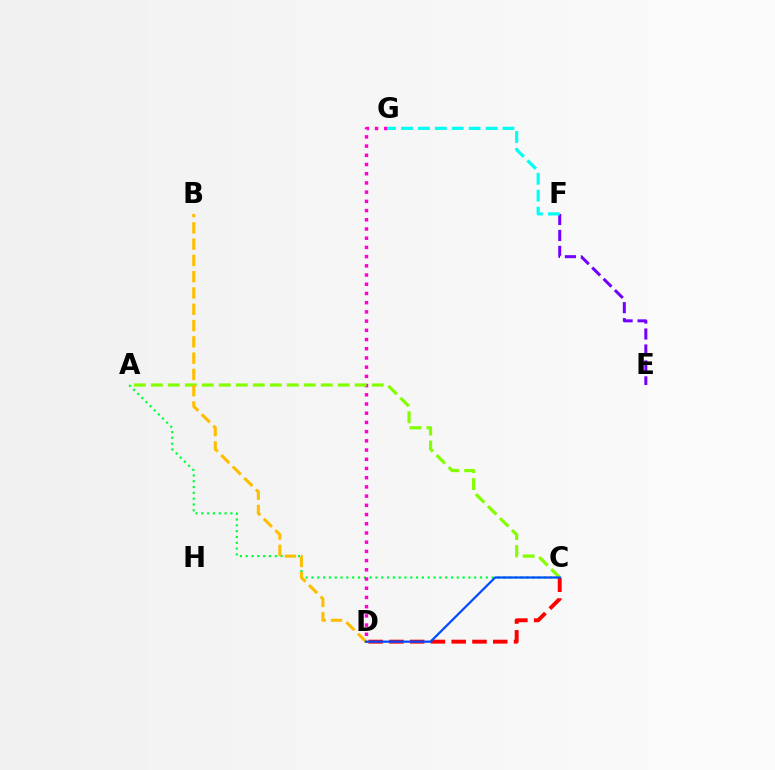{('A', 'C'): [{'color': '#00ff39', 'line_style': 'dotted', 'thickness': 1.58}, {'color': '#84ff00', 'line_style': 'dashed', 'thickness': 2.31}], ('E', 'F'): [{'color': '#7200ff', 'line_style': 'dashed', 'thickness': 2.17}], ('D', 'G'): [{'color': '#ff00cf', 'line_style': 'dotted', 'thickness': 2.5}], ('F', 'G'): [{'color': '#00fff6', 'line_style': 'dashed', 'thickness': 2.3}], ('B', 'D'): [{'color': '#ffbd00', 'line_style': 'dashed', 'thickness': 2.21}], ('C', 'D'): [{'color': '#ff0000', 'line_style': 'dashed', 'thickness': 2.82}, {'color': '#004bff', 'line_style': 'solid', 'thickness': 1.6}]}